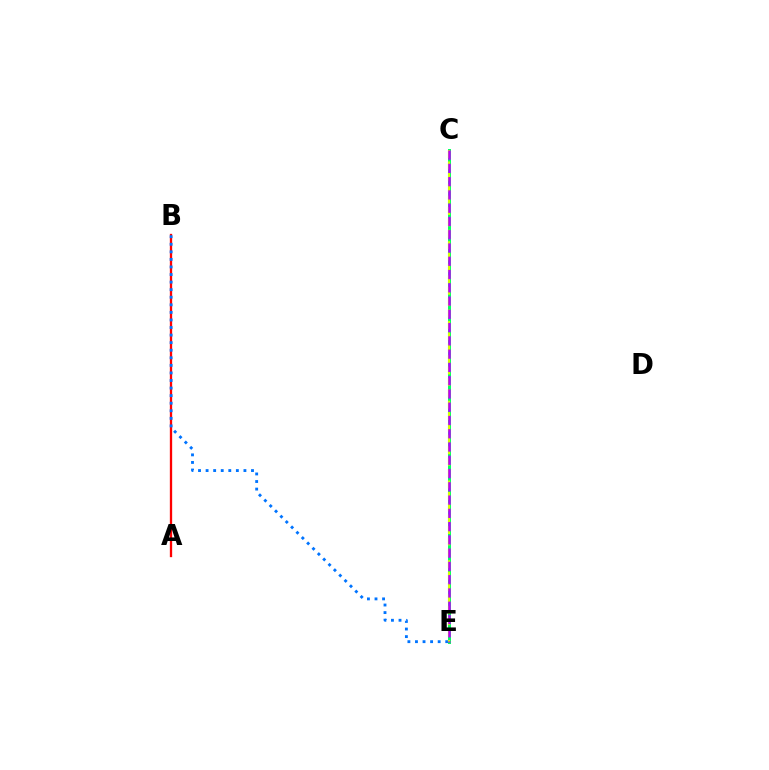{('A', 'B'): [{'color': '#ff0000', 'line_style': 'solid', 'thickness': 1.66}], ('C', 'E'): [{'color': '#00ff5c', 'line_style': 'solid', 'thickness': 2.13}, {'color': '#d1ff00', 'line_style': 'dashed', 'thickness': 1.55}, {'color': '#b900ff', 'line_style': 'dashed', 'thickness': 1.8}], ('B', 'E'): [{'color': '#0074ff', 'line_style': 'dotted', 'thickness': 2.06}]}